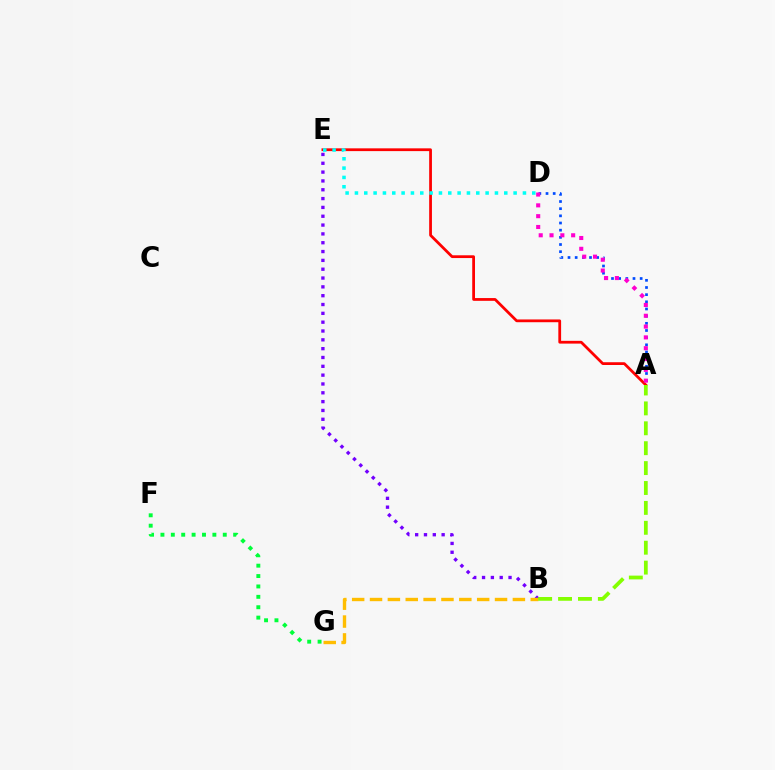{('B', 'E'): [{'color': '#7200ff', 'line_style': 'dotted', 'thickness': 2.4}], ('A', 'E'): [{'color': '#ff0000', 'line_style': 'solid', 'thickness': 1.99}], ('D', 'E'): [{'color': '#00fff6', 'line_style': 'dotted', 'thickness': 2.54}], ('A', 'D'): [{'color': '#004bff', 'line_style': 'dotted', 'thickness': 1.95}, {'color': '#ff00cf', 'line_style': 'dotted', 'thickness': 2.94}], ('B', 'G'): [{'color': '#ffbd00', 'line_style': 'dashed', 'thickness': 2.43}], ('F', 'G'): [{'color': '#00ff39', 'line_style': 'dotted', 'thickness': 2.82}], ('A', 'B'): [{'color': '#84ff00', 'line_style': 'dashed', 'thickness': 2.7}]}